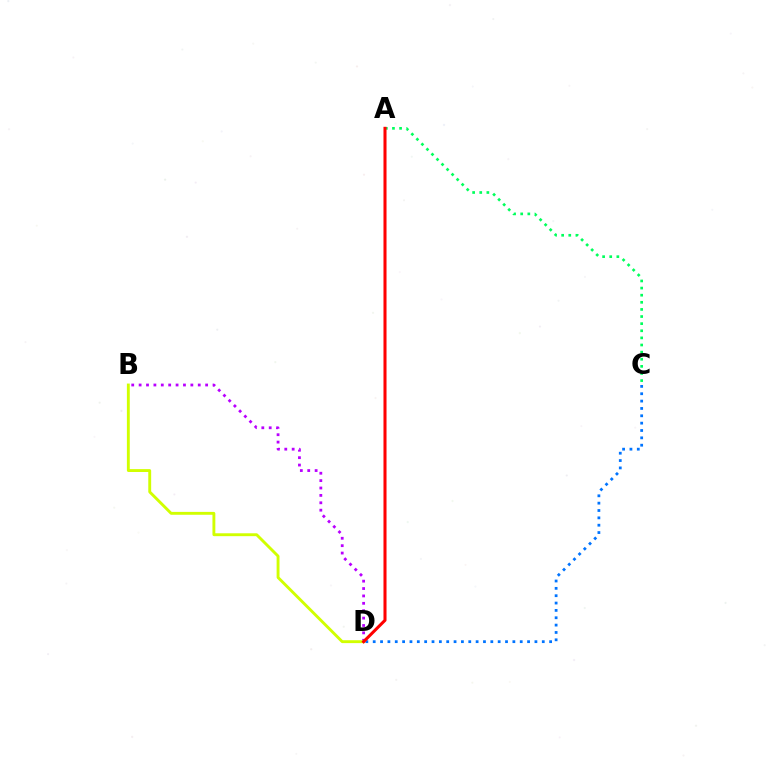{('A', 'C'): [{'color': '#00ff5c', 'line_style': 'dotted', 'thickness': 1.93}], ('B', 'D'): [{'color': '#b900ff', 'line_style': 'dotted', 'thickness': 2.01}, {'color': '#d1ff00', 'line_style': 'solid', 'thickness': 2.08}], ('C', 'D'): [{'color': '#0074ff', 'line_style': 'dotted', 'thickness': 2.0}], ('A', 'D'): [{'color': '#ff0000', 'line_style': 'solid', 'thickness': 2.19}]}